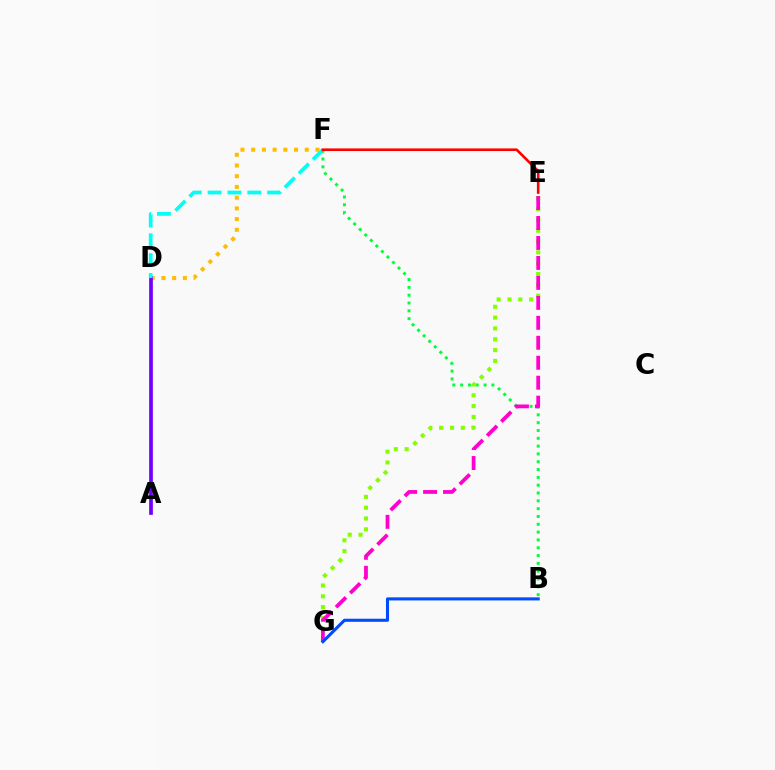{('D', 'F'): [{'color': '#ffbd00', 'line_style': 'dotted', 'thickness': 2.91}, {'color': '#00fff6', 'line_style': 'dashed', 'thickness': 2.69}], ('A', 'D'): [{'color': '#7200ff', 'line_style': 'solid', 'thickness': 2.66}], ('B', 'F'): [{'color': '#00ff39', 'line_style': 'dotted', 'thickness': 2.12}], ('E', 'G'): [{'color': '#84ff00', 'line_style': 'dotted', 'thickness': 2.94}, {'color': '#ff00cf', 'line_style': 'dashed', 'thickness': 2.71}], ('E', 'F'): [{'color': '#ff0000', 'line_style': 'solid', 'thickness': 1.89}], ('B', 'G'): [{'color': '#004bff', 'line_style': 'solid', 'thickness': 2.21}]}